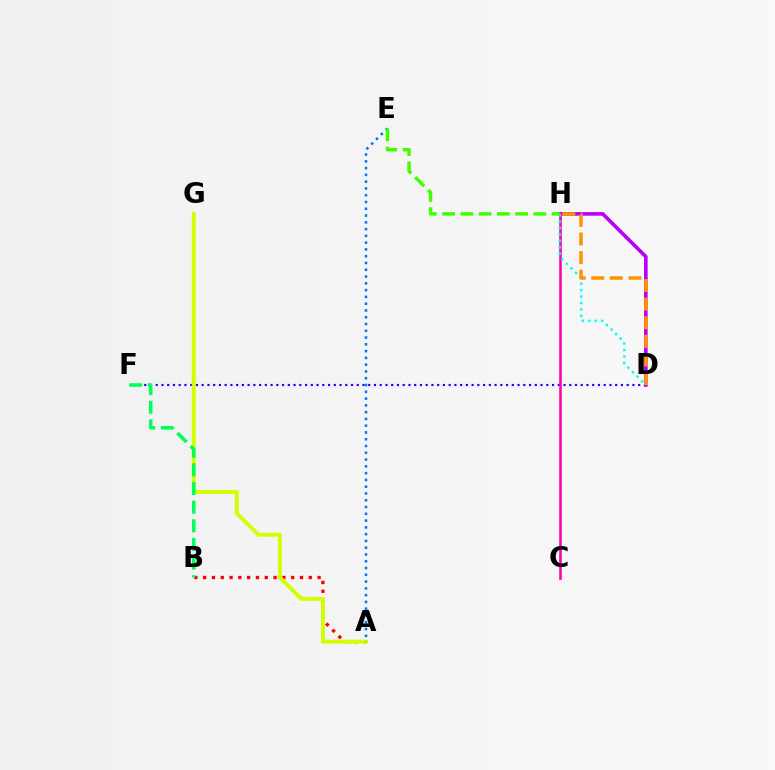{('A', 'B'): [{'color': '#ff0000', 'line_style': 'dotted', 'thickness': 2.39}], ('D', 'F'): [{'color': '#2500ff', 'line_style': 'dotted', 'thickness': 1.56}], ('D', 'H'): [{'color': '#b900ff', 'line_style': 'solid', 'thickness': 2.62}, {'color': '#00fff6', 'line_style': 'dotted', 'thickness': 1.75}, {'color': '#ff9400', 'line_style': 'dashed', 'thickness': 2.53}], ('A', 'G'): [{'color': '#d1ff00', 'line_style': 'solid', 'thickness': 2.81}], ('C', 'H'): [{'color': '#ff00ac', 'line_style': 'solid', 'thickness': 1.86}], ('B', 'F'): [{'color': '#00ff5c', 'line_style': 'dashed', 'thickness': 2.53}], ('A', 'E'): [{'color': '#0074ff', 'line_style': 'dotted', 'thickness': 1.84}], ('E', 'H'): [{'color': '#3dff00', 'line_style': 'dashed', 'thickness': 2.48}]}